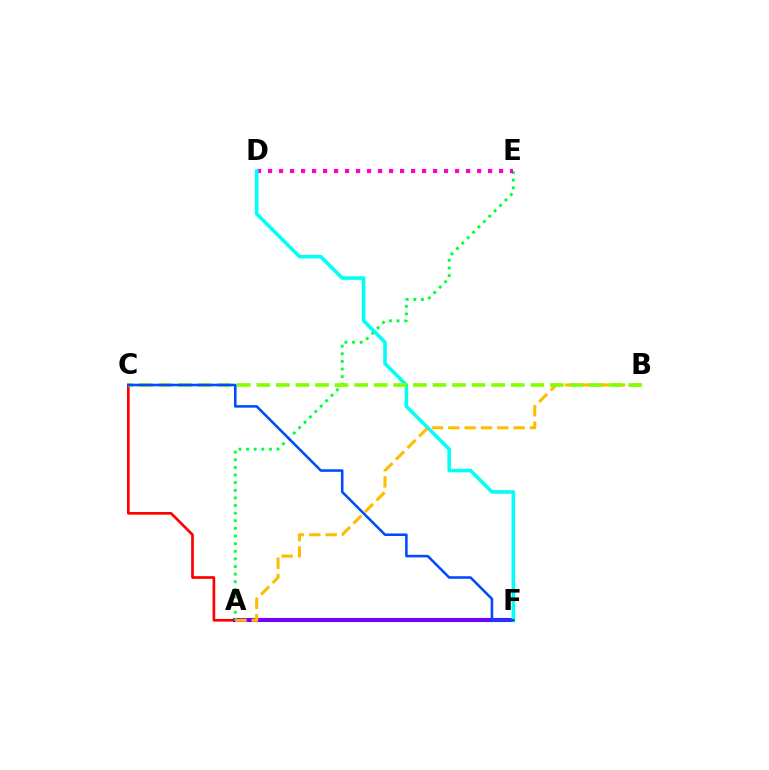{('A', 'C'): [{'color': '#ff0000', 'line_style': 'solid', 'thickness': 1.93}], ('A', 'F'): [{'color': '#7200ff', 'line_style': 'solid', 'thickness': 2.93}], ('A', 'E'): [{'color': '#00ff39', 'line_style': 'dotted', 'thickness': 2.07}], ('D', 'E'): [{'color': '#ff00cf', 'line_style': 'dotted', 'thickness': 2.99}], ('D', 'F'): [{'color': '#00fff6', 'line_style': 'solid', 'thickness': 2.57}], ('A', 'B'): [{'color': '#ffbd00', 'line_style': 'dashed', 'thickness': 2.22}], ('B', 'C'): [{'color': '#84ff00', 'line_style': 'dashed', 'thickness': 2.66}], ('C', 'F'): [{'color': '#004bff', 'line_style': 'solid', 'thickness': 1.84}]}